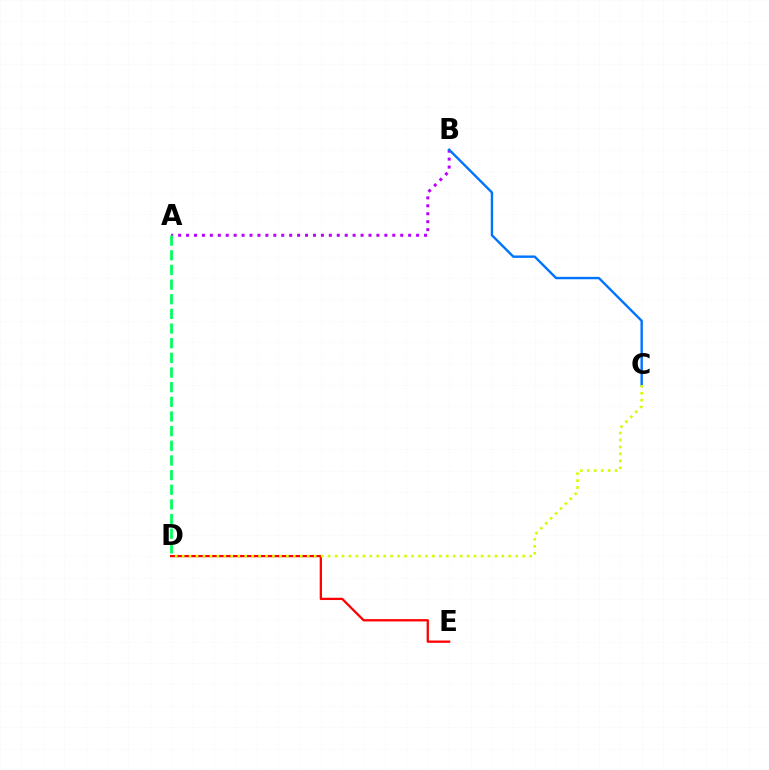{('A', 'B'): [{'color': '#b900ff', 'line_style': 'dotted', 'thickness': 2.16}], ('B', 'C'): [{'color': '#0074ff', 'line_style': 'solid', 'thickness': 1.73}], ('D', 'E'): [{'color': '#ff0000', 'line_style': 'solid', 'thickness': 1.65}], ('C', 'D'): [{'color': '#d1ff00', 'line_style': 'dotted', 'thickness': 1.89}], ('A', 'D'): [{'color': '#00ff5c', 'line_style': 'dashed', 'thickness': 1.99}]}